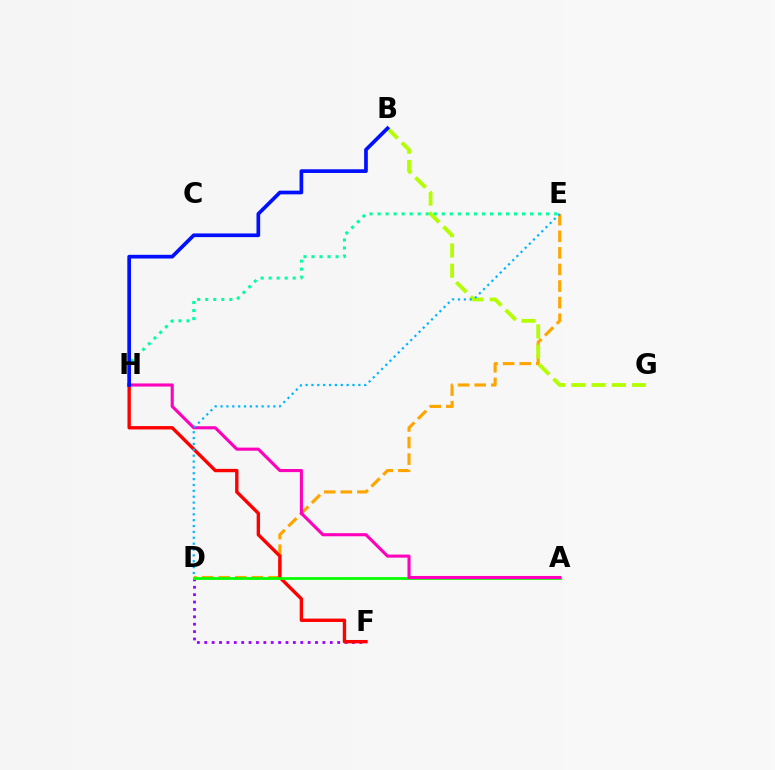{('D', 'E'): [{'color': '#ffa500', 'line_style': 'dashed', 'thickness': 2.25}, {'color': '#00b5ff', 'line_style': 'dotted', 'thickness': 1.59}], ('E', 'H'): [{'color': '#00ff9d', 'line_style': 'dotted', 'thickness': 2.18}], ('B', 'G'): [{'color': '#b3ff00', 'line_style': 'dashed', 'thickness': 2.75}], ('D', 'F'): [{'color': '#9b00ff', 'line_style': 'dotted', 'thickness': 2.01}], ('F', 'H'): [{'color': '#ff0000', 'line_style': 'solid', 'thickness': 2.43}], ('A', 'D'): [{'color': '#08ff00', 'line_style': 'solid', 'thickness': 2.0}], ('A', 'H'): [{'color': '#ff00bd', 'line_style': 'solid', 'thickness': 2.23}], ('B', 'H'): [{'color': '#0010ff', 'line_style': 'solid', 'thickness': 2.66}]}